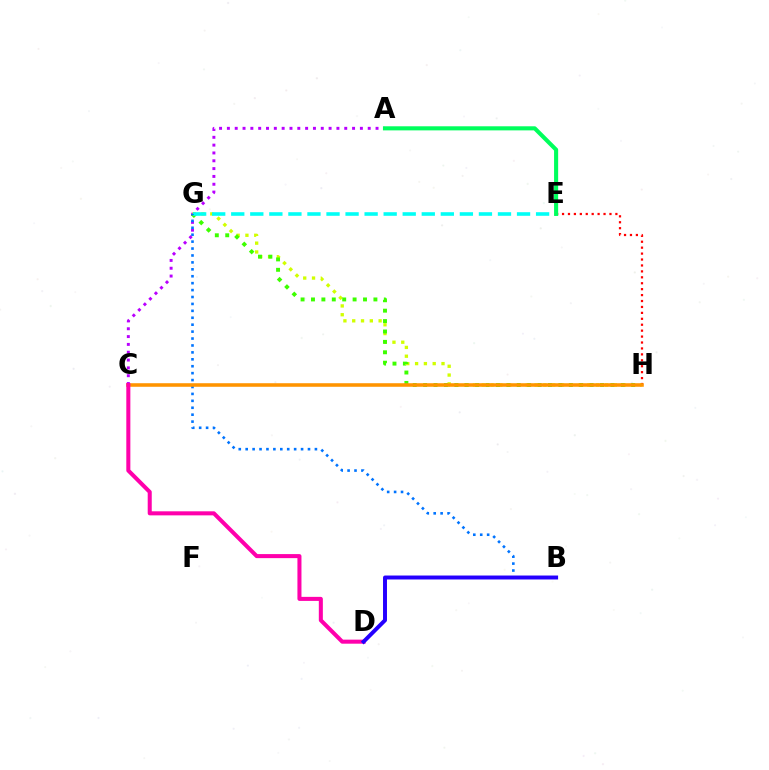{('E', 'H'): [{'color': '#ff0000', 'line_style': 'dotted', 'thickness': 1.61}], ('A', 'C'): [{'color': '#b900ff', 'line_style': 'dotted', 'thickness': 2.13}], ('G', 'H'): [{'color': '#d1ff00', 'line_style': 'dotted', 'thickness': 2.39}, {'color': '#3dff00', 'line_style': 'dotted', 'thickness': 2.83}], ('E', 'G'): [{'color': '#00fff6', 'line_style': 'dashed', 'thickness': 2.59}], ('B', 'G'): [{'color': '#0074ff', 'line_style': 'dotted', 'thickness': 1.88}], ('C', 'H'): [{'color': '#ff9400', 'line_style': 'solid', 'thickness': 2.56}], ('A', 'E'): [{'color': '#00ff5c', 'line_style': 'solid', 'thickness': 2.94}], ('C', 'D'): [{'color': '#ff00ac', 'line_style': 'solid', 'thickness': 2.91}], ('B', 'D'): [{'color': '#2500ff', 'line_style': 'solid', 'thickness': 2.85}]}